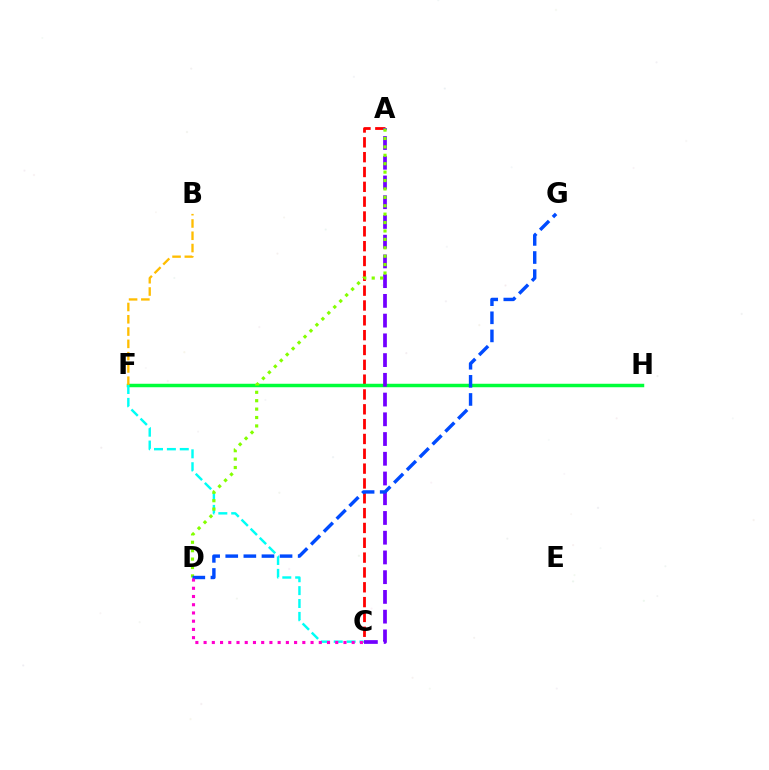{('A', 'C'): [{'color': '#ff0000', 'line_style': 'dashed', 'thickness': 2.01}, {'color': '#7200ff', 'line_style': 'dashed', 'thickness': 2.68}], ('F', 'H'): [{'color': '#00ff39', 'line_style': 'solid', 'thickness': 2.5}], ('C', 'F'): [{'color': '#00fff6', 'line_style': 'dashed', 'thickness': 1.75}], ('A', 'D'): [{'color': '#84ff00', 'line_style': 'dotted', 'thickness': 2.28}], ('D', 'G'): [{'color': '#004bff', 'line_style': 'dashed', 'thickness': 2.46}], ('B', 'F'): [{'color': '#ffbd00', 'line_style': 'dashed', 'thickness': 1.67}], ('C', 'D'): [{'color': '#ff00cf', 'line_style': 'dotted', 'thickness': 2.24}]}